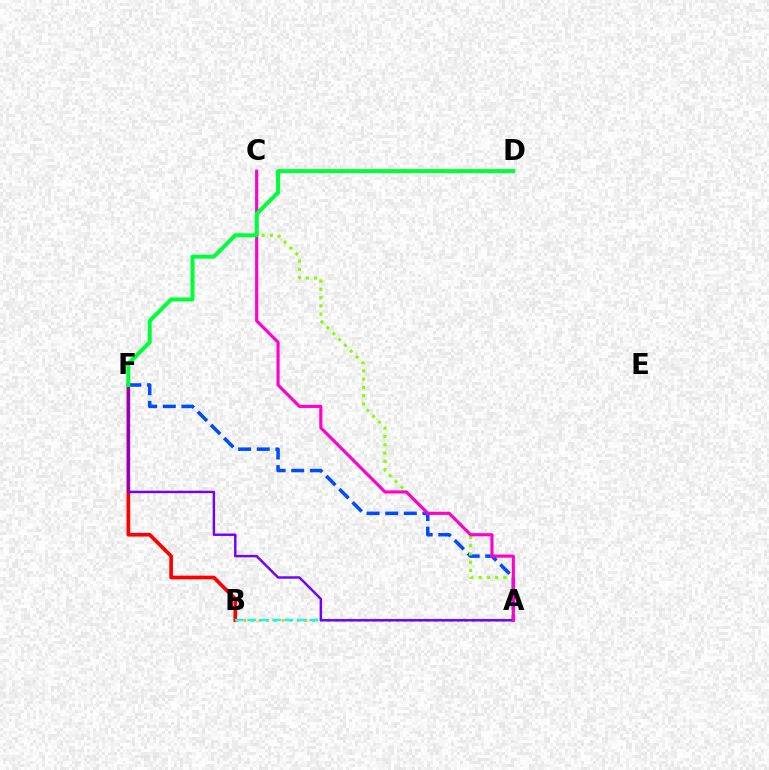{('A', 'F'): [{'color': '#004bff', 'line_style': 'dashed', 'thickness': 2.53}, {'color': '#7200ff', 'line_style': 'solid', 'thickness': 1.75}], ('B', 'F'): [{'color': '#ff0000', 'line_style': 'solid', 'thickness': 2.67}], ('A', 'C'): [{'color': '#84ff00', 'line_style': 'dotted', 'thickness': 2.25}, {'color': '#ff00cf', 'line_style': 'solid', 'thickness': 2.26}], ('A', 'B'): [{'color': '#ffbd00', 'line_style': 'dotted', 'thickness': 2.07}, {'color': '#00fff6', 'line_style': 'dashed', 'thickness': 1.69}], ('D', 'F'): [{'color': '#00ff39', 'line_style': 'solid', 'thickness': 2.89}]}